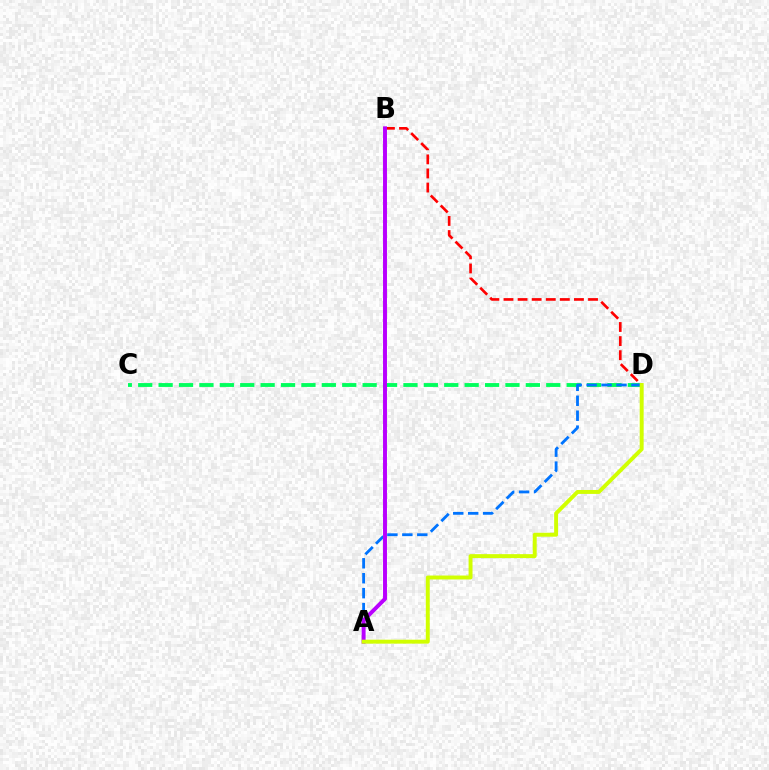{('C', 'D'): [{'color': '#00ff5c', 'line_style': 'dashed', 'thickness': 2.77}], ('A', 'D'): [{'color': '#0074ff', 'line_style': 'dashed', 'thickness': 2.03}, {'color': '#d1ff00', 'line_style': 'solid', 'thickness': 2.83}], ('B', 'D'): [{'color': '#ff0000', 'line_style': 'dashed', 'thickness': 1.91}], ('A', 'B'): [{'color': '#b900ff', 'line_style': 'solid', 'thickness': 2.84}]}